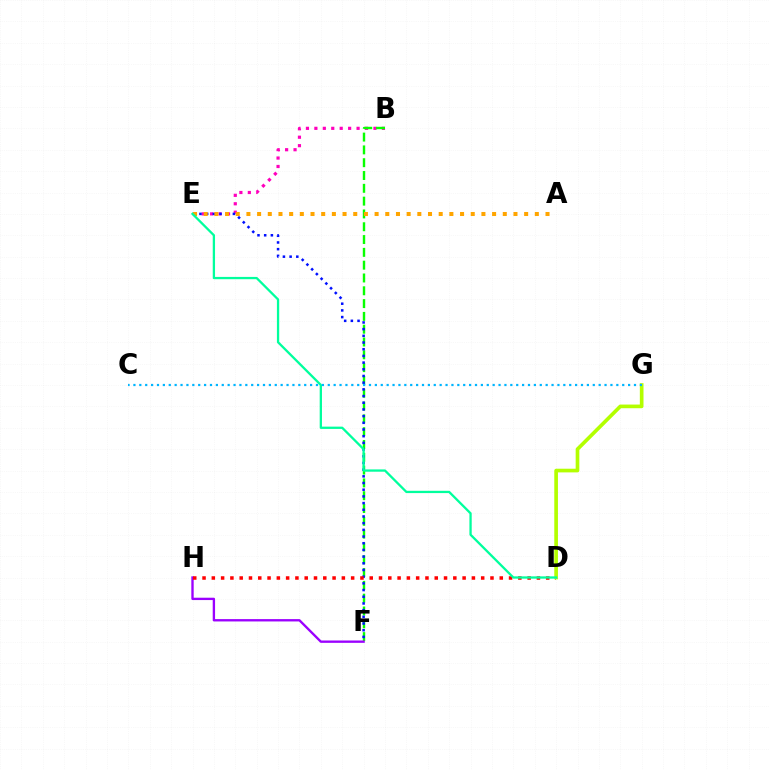{('B', 'E'): [{'color': '#ff00bd', 'line_style': 'dotted', 'thickness': 2.29}], ('B', 'F'): [{'color': '#08ff00', 'line_style': 'dashed', 'thickness': 1.74}], ('F', 'H'): [{'color': '#9b00ff', 'line_style': 'solid', 'thickness': 1.69}], ('E', 'F'): [{'color': '#0010ff', 'line_style': 'dotted', 'thickness': 1.82}], ('D', 'H'): [{'color': '#ff0000', 'line_style': 'dotted', 'thickness': 2.52}], ('A', 'E'): [{'color': '#ffa500', 'line_style': 'dotted', 'thickness': 2.9}], ('D', 'G'): [{'color': '#b3ff00', 'line_style': 'solid', 'thickness': 2.64}], ('D', 'E'): [{'color': '#00ff9d', 'line_style': 'solid', 'thickness': 1.65}], ('C', 'G'): [{'color': '#00b5ff', 'line_style': 'dotted', 'thickness': 1.6}]}